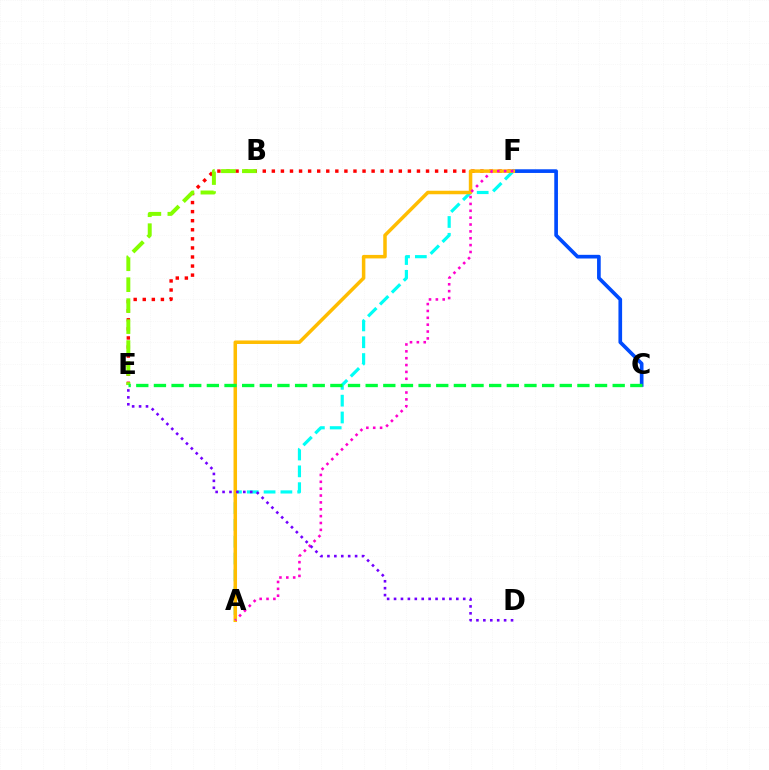{('C', 'F'): [{'color': '#004bff', 'line_style': 'solid', 'thickness': 2.64}], ('E', 'F'): [{'color': '#ff0000', 'line_style': 'dotted', 'thickness': 2.46}], ('B', 'E'): [{'color': '#84ff00', 'line_style': 'dashed', 'thickness': 2.85}], ('A', 'F'): [{'color': '#00fff6', 'line_style': 'dashed', 'thickness': 2.29}, {'color': '#ffbd00', 'line_style': 'solid', 'thickness': 2.53}, {'color': '#ff00cf', 'line_style': 'dotted', 'thickness': 1.86}], ('C', 'E'): [{'color': '#00ff39', 'line_style': 'dashed', 'thickness': 2.4}], ('D', 'E'): [{'color': '#7200ff', 'line_style': 'dotted', 'thickness': 1.88}]}